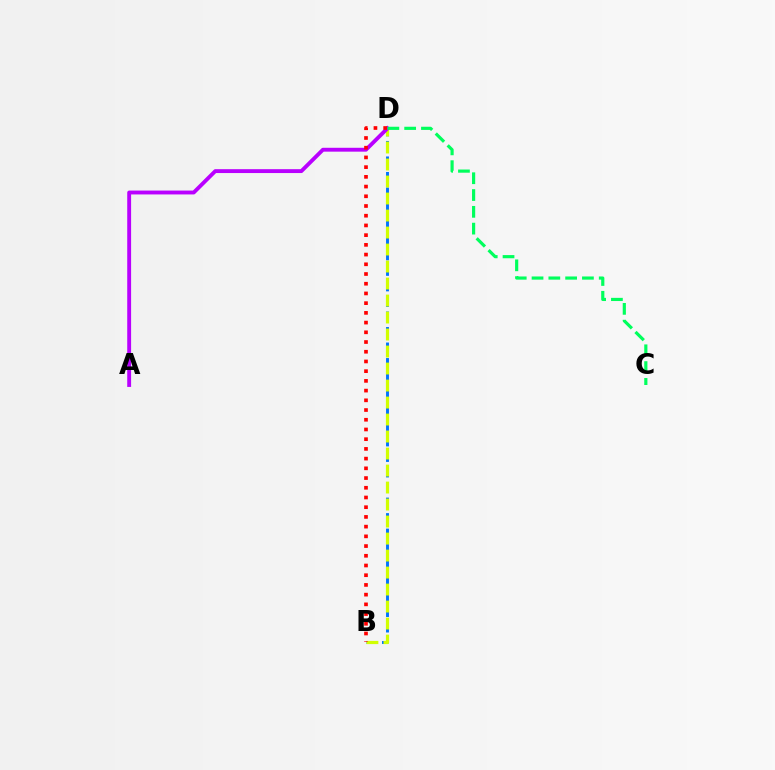{('B', 'D'): [{'color': '#0074ff', 'line_style': 'dashed', 'thickness': 2.11}, {'color': '#d1ff00', 'line_style': 'dashed', 'thickness': 2.31}, {'color': '#ff0000', 'line_style': 'dotted', 'thickness': 2.64}], ('A', 'D'): [{'color': '#b900ff', 'line_style': 'solid', 'thickness': 2.79}], ('C', 'D'): [{'color': '#00ff5c', 'line_style': 'dashed', 'thickness': 2.28}]}